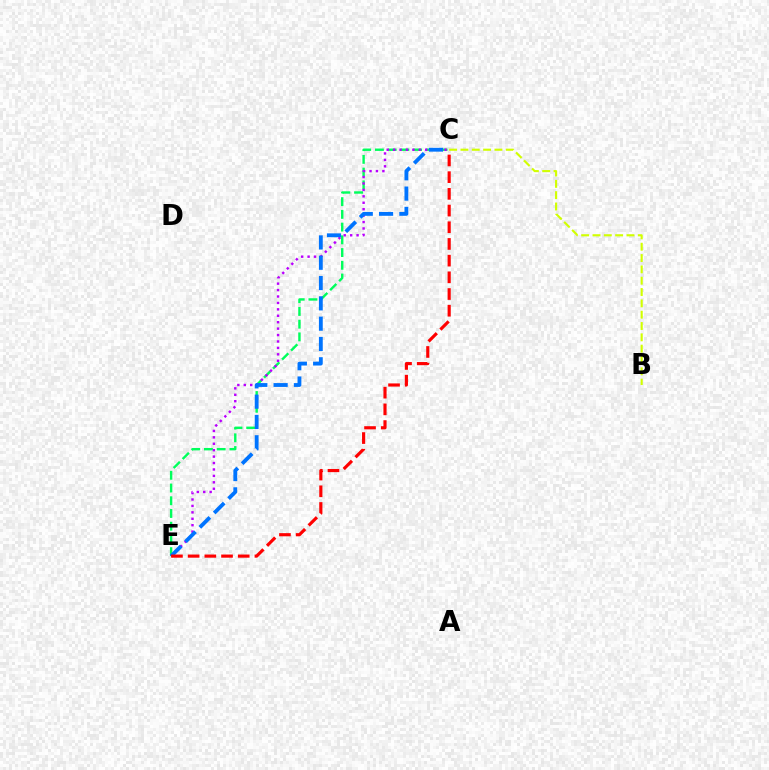{('C', 'E'): [{'color': '#00ff5c', 'line_style': 'dashed', 'thickness': 1.73}, {'color': '#b900ff', 'line_style': 'dotted', 'thickness': 1.75}, {'color': '#0074ff', 'line_style': 'dashed', 'thickness': 2.76}, {'color': '#ff0000', 'line_style': 'dashed', 'thickness': 2.27}], ('B', 'C'): [{'color': '#d1ff00', 'line_style': 'dashed', 'thickness': 1.54}]}